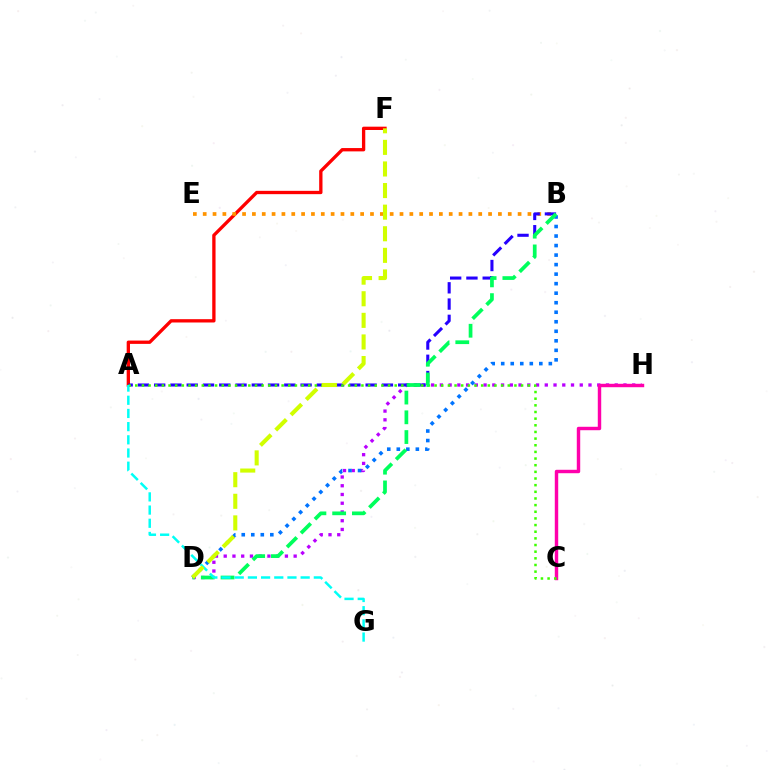{('A', 'F'): [{'color': '#ff0000', 'line_style': 'solid', 'thickness': 2.39}], ('B', 'E'): [{'color': '#ff9400', 'line_style': 'dotted', 'thickness': 2.67}], ('D', 'H'): [{'color': '#b900ff', 'line_style': 'dotted', 'thickness': 2.38}], ('A', 'B'): [{'color': '#2500ff', 'line_style': 'dashed', 'thickness': 2.21}], ('C', 'H'): [{'color': '#ff00ac', 'line_style': 'solid', 'thickness': 2.47}], ('B', 'D'): [{'color': '#0074ff', 'line_style': 'dotted', 'thickness': 2.59}, {'color': '#00ff5c', 'line_style': 'dashed', 'thickness': 2.68}], ('A', 'C'): [{'color': '#3dff00', 'line_style': 'dotted', 'thickness': 1.81}], ('A', 'G'): [{'color': '#00fff6', 'line_style': 'dashed', 'thickness': 1.79}], ('D', 'F'): [{'color': '#d1ff00', 'line_style': 'dashed', 'thickness': 2.93}]}